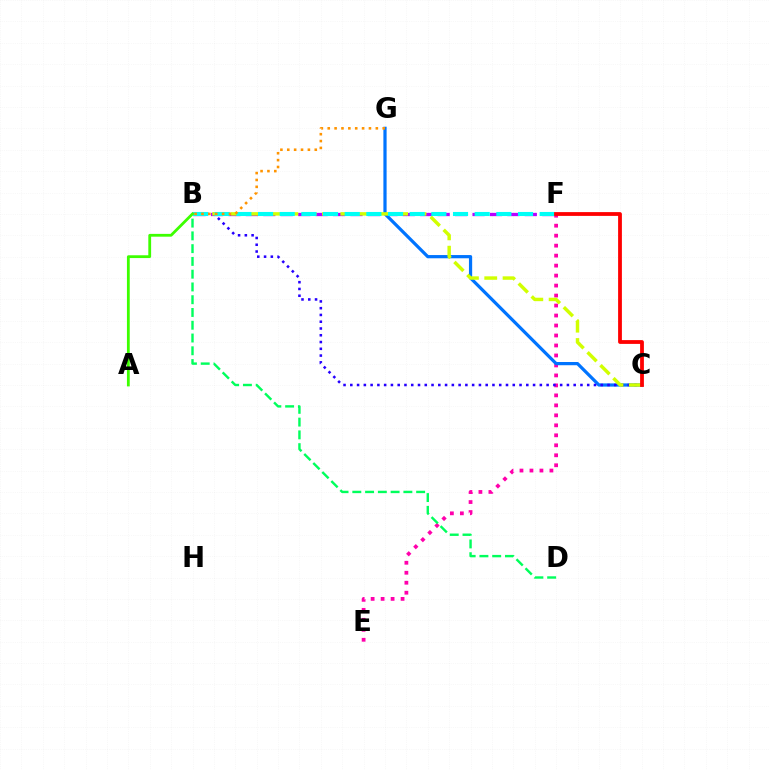{('E', 'F'): [{'color': '#ff00ac', 'line_style': 'dotted', 'thickness': 2.71}], ('B', 'F'): [{'color': '#b900ff', 'line_style': 'dashed', 'thickness': 2.37}, {'color': '#00fff6', 'line_style': 'dashed', 'thickness': 2.94}], ('B', 'D'): [{'color': '#00ff5c', 'line_style': 'dashed', 'thickness': 1.73}], ('C', 'G'): [{'color': '#0074ff', 'line_style': 'solid', 'thickness': 2.32}], ('B', 'C'): [{'color': '#2500ff', 'line_style': 'dotted', 'thickness': 1.84}, {'color': '#d1ff00', 'line_style': 'dashed', 'thickness': 2.49}], ('A', 'B'): [{'color': '#3dff00', 'line_style': 'solid', 'thickness': 2.02}], ('C', 'F'): [{'color': '#ff0000', 'line_style': 'solid', 'thickness': 2.73}], ('B', 'G'): [{'color': '#ff9400', 'line_style': 'dotted', 'thickness': 1.87}]}